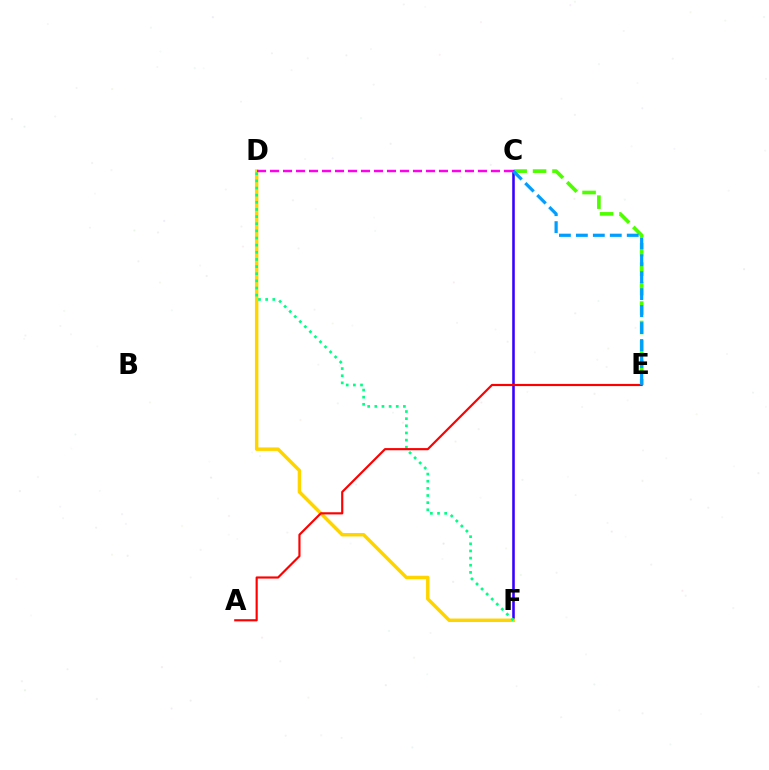{('C', 'E'): [{'color': '#4fff00', 'line_style': 'dashed', 'thickness': 2.64}, {'color': '#009eff', 'line_style': 'dashed', 'thickness': 2.3}], ('C', 'F'): [{'color': '#3700ff', 'line_style': 'solid', 'thickness': 1.86}], ('D', 'F'): [{'color': '#ffd500', 'line_style': 'solid', 'thickness': 2.5}, {'color': '#00ff86', 'line_style': 'dotted', 'thickness': 1.94}], ('C', 'D'): [{'color': '#ff00ed', 'line_style': 'dashed', 'thickness': 1.77}], ('A', 'E'): [{'color': '#ff0000', 'line_style': 'solid', 'thickness': 1.56}]}